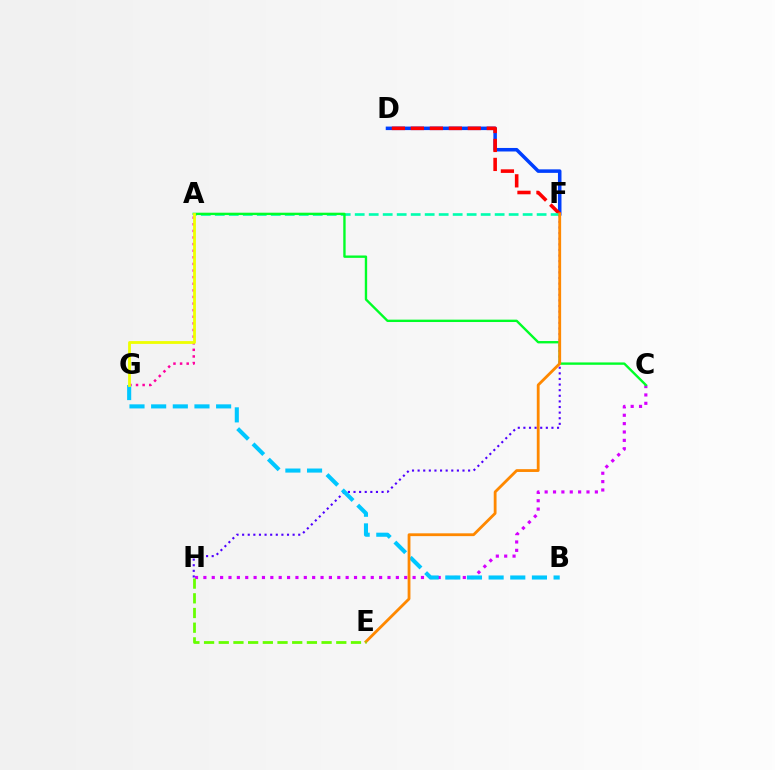{('D', 'F'): [{'color': '#003fff', 'line_style': 'solid', 'thickness': 2.54}, {'color': '#ff0000', 'line_style': 'dashed', 'thickness': 2.58}], ('A', 'G'): [{'color': '#ff00a0', 'line_style': 'dotted', 'thickness': 1.8}, {'color': '#eeff00', 'line_style': 'solid', 'thickness': 2.02}], ('A', 'F'): [{'color': '#00ffaf', 'line_style': 'dashed', 'thickness': 1.9}], ('C', 'H'): [{'color': '#d600ff', 'line_style': 'dotted', 'thickness': 2.27}], ('F', 'H'): [{'color': '#4f00ff', 'line_style': 'dotted', 'thickness': 1.52}], ('B', 'G'): [{'color': '#00c7ff', 'line_style': 'dashed', 'thickness': 2.94}], ('A', 'C'): [{'color': '#00ff27', 'line_style': 'solid', 'thickness': 1.71}], ('E', 'F'): [{'color': '#ff8800', 'line_style': 'solid', 'thickness': 2.02}], ('E', 'H'): [{'color': '#66ff00', 'line_style': 'dashed', 'thickness': 2.0}]}